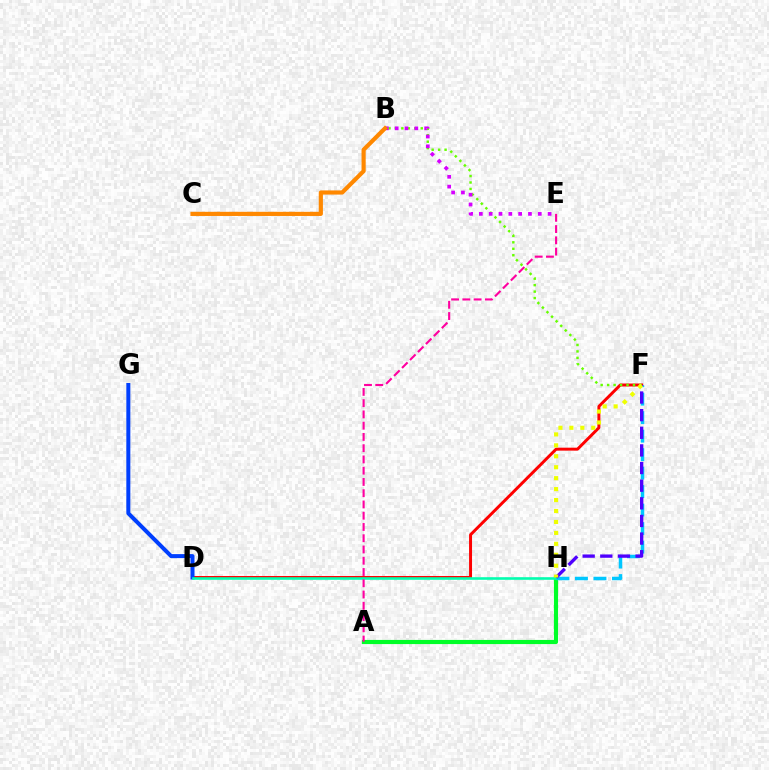{('A', 'H'): [{'color': '#00ff27', 'line_style': 'solid', 'thickness': 2.99}], ('D', 'F'): [{'color': '#ff0000', 'line_style': 'solid', 'thickness': 2.13}], ('D', 'G'): [{'color': '#003fff', 'line_style': 'solid', 'thickness': 2.89}], ('D', 'H'): [{'color': '#00ffaf', 'line_style': 'solid', 'thickness': 1.87}], ('B', 'F'): [{'color': '#66ff00', 'line_style': 'dotted', 'thickness': 1.76}], ('A', 'E'): [{'color': '#ff00a0', 'line_style': 'dashed', 'thickness': 1.53}], ('F', 'H'): [{'color': '#00c7ff', 'line_style': 'dashed', 'thickness': 2.51}, {'color': '#4f00ff', 'line_style': 'dashed', 'thickness': 2.4}, {'color': '#eeff00', 'line_style': 'dotted', 'thickness': 2.97}], ('B', 'E'): [{'color': '#d600ff', 'line_style': 'dotted', 'thickness': 2.67}], ('B', 'C'): [{'color': '#ff8800', 'line_style': 'solid', 'thickness': 3.0}]}